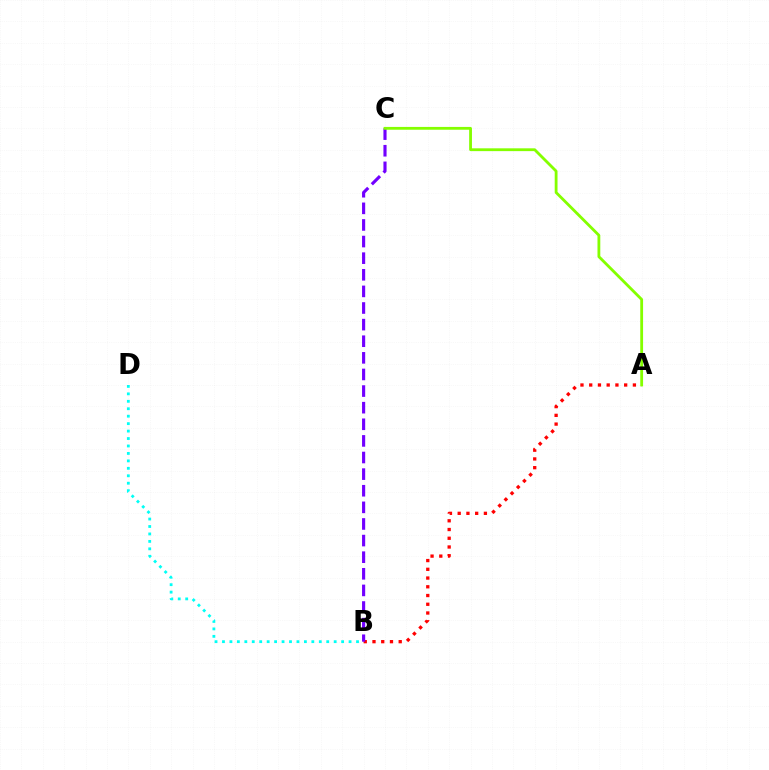{('B', 'D'): [{'color': '#00fff6', 'line_style': 'dotted', 'thickness': 2.02}], ('A', 'B'): [{'color': '#ff0000', 'line_style': 'dotted', 'thickness': 2.37}], ('B', 'C'): [{'color': '#7200ff', 'line_style': 'dashed', 'thickness': 2.26}], ('A', 'C'): [{'color': '#84ff00', 'line_style': 'solid', 'thickness': 2.03}]}